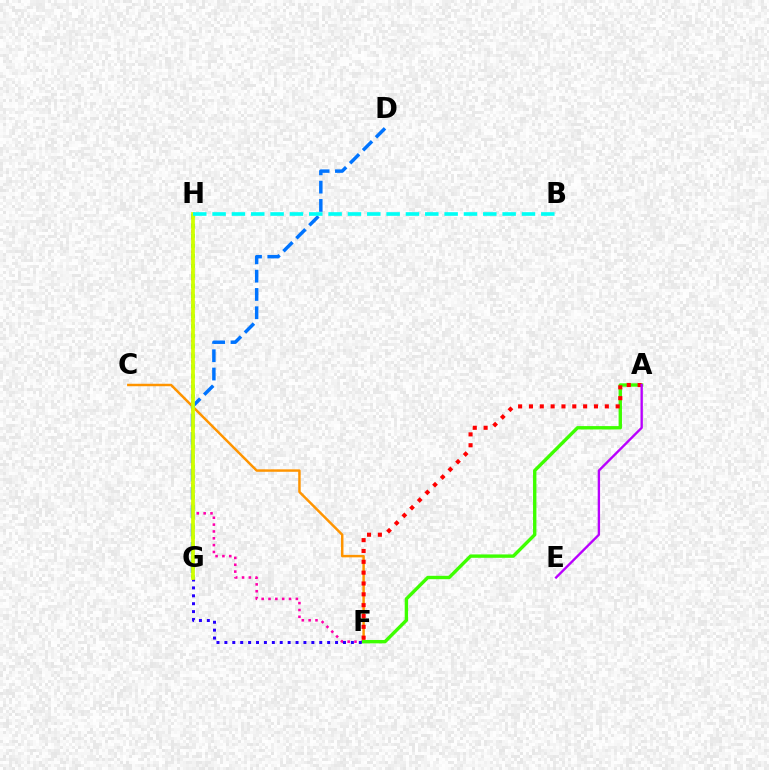{('F', 'H'): [{'color': '#ff00ac', 'line_style': 'dotted', 'thickness': 1.86}], ('C', 'F'): [{'color': '#ff9400', 'line_style': 'solid', 'thickness': 1.78}], ('F', 'G'): [{'color': '#2500ff', 'line_style': 'dotted', 'thickness': 2.15}], ('G', 'H'): [{'color': '#00ff5c', 'line_style': 'dotted', 'thickness': 2.73}, {'color': '#d1ff00', 'line_style': 'solid', 'thickness': 2.69}], ('D', 'G'): [{'color': '#0074ff', 'line_style': 'dashed', 'thickness': 2.49}], ('A', 'F'): [{'color': '#3dff00', 'line_style': 'solid', 'thickness': 2.43}, {'color': '#ff0000', 'line_style': 'dotted', 'thickness': 2.94}], ('A', 'E'): [{'color': '#b900ff', 'line_style': 'solid', 'thickness': 1.7}], ('B', 'H'): [{'color': '#00fff6', 'line_style': 'dashed', 'thickness': 2.63}]}